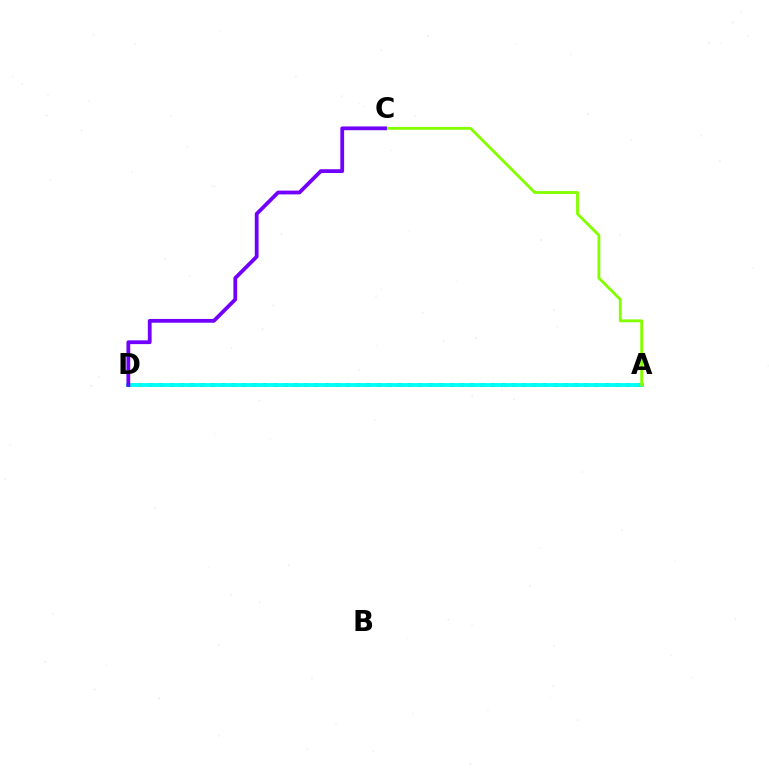{('A', 'D'): [{'color': '#ff0000', 'line_style': 'dotted', 'thickness': 2.82}, {'color': '#00fff6', 'line_style': 'solid', 'thickness': 2.79}], ('A', 'C'): [{'color': '#84ff00', 'line_style': 'solid', 'thickness': 2.05}], ('C', 'D'): [{'color': '#7200ff', 'line_style': 'solid', 'thickness': 2.72}]}